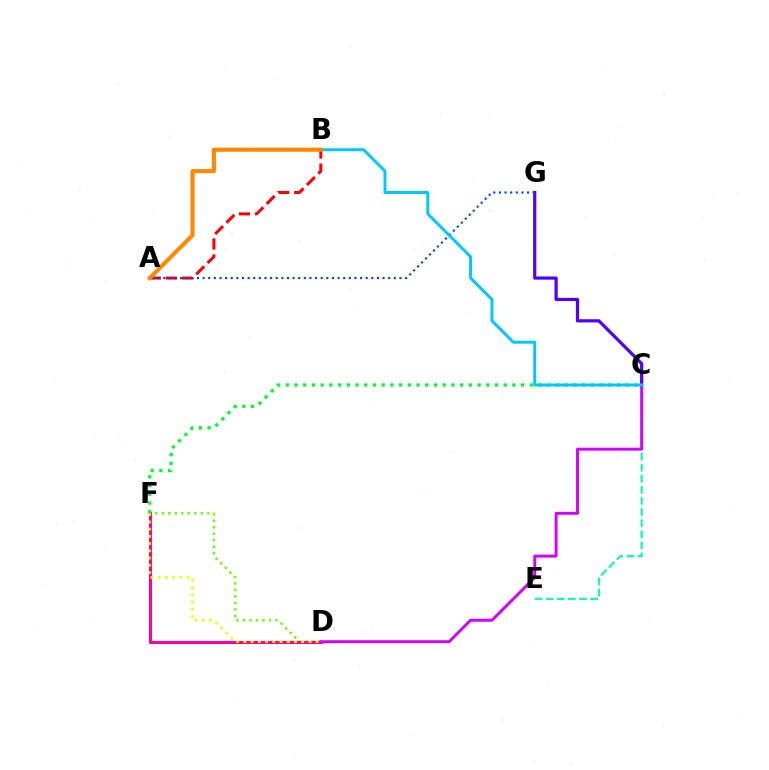{('D', 'F'): [{'color': '#66ff00', 'line_style': 'dotted', 'thickness': 1.77}, {'color': '#ff00a0', 'line_style': 'solid', 'thickness': 2.19}, {'color': '#eeff00', 'line_style': 'dotted', 'thickness': 1.96}], ('C', 'E'): [{'color': '#00ffaf', 'line_style': 'dashed', 'thickness': 1.51}], ('A', 'B'): [{'color': '#ff0000', 'line_style': 'dashed', 'thickness': 2.18}, {'color': '#ff8800', 'line_style': 'solid', 'thickness': 2.95}], ('C', 'G'): [{'color': '#4f00ff', 'line_style': 'solid', 'thickness': 2.31}], ('A', 'G'): [{'color': '#003fff', 'line_style': 'dotted', 'thickness': 1.53}], ('C', 'F'): [{'color': '#00ff27', 'line_style': 'dotted', 'thickness': 2.37}], ('C', 'D'): [{'color': '#d600ff', 'line_style': 'solid', 'thickness': 2.11}], ('B', 'C'): [{'color': '#00c7ff', 'line_style': 'solid', 'thickness': 2.12}]}